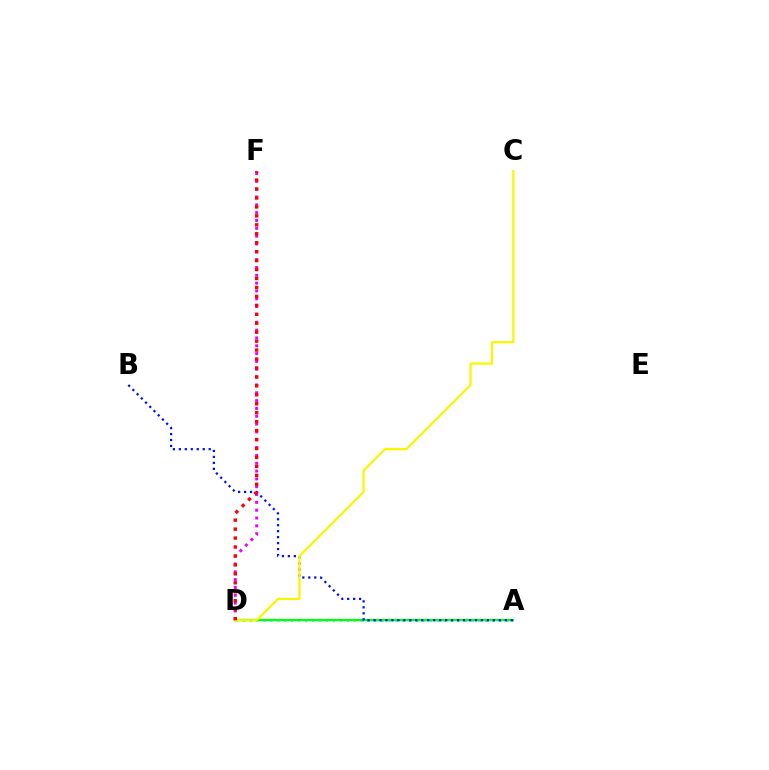{('D', 'F'): [{'color': '#ee00ff', 'line_style': 'dotted', 'thickness': 2.13}, {'color': '#ff0000', 'line_style': 'dotted', 'thickness': 2.43}], ('A', 'D'): [{'color': '#00fff6', 'line_style': 'dotted', 'thickness': 1.88}, {'color': '#08ff00', 'line_style': 'solid', 'thickness': 1.63}], ('A', 'B'): [{'color': '#0010ff', 'line_style': 'dotted', 'thickness': 1.62}], ('C', 'D'): [{'color': '#fcf500', 'line_style': 'solid', 'thickness': 1.62}]}